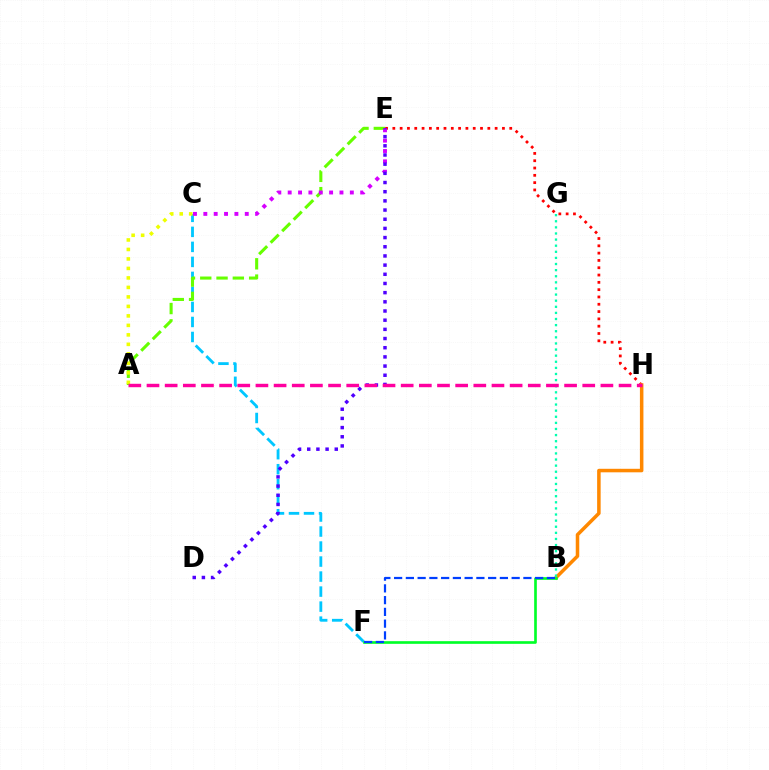{('E', 'H'): [{'color': '#ff0000', 'line_style': 'dotted', 'thickness': 1.99}], ('C', 'F'): [{'color': '#00c7ff', 'line_style': 'dashed', 'thickness': 2.04}], ('A', 'E'): [{'color': '#66ff00', 'line_style': 'dashed', 'thickness': 2.21}], ('A', 'C'): [{'color': '#eeff00', 'line_style': 'dotted', 'thickness': 2.58}], ('C', 'E'): [{'color': '#d600ff', 'line_style': 'dotted', 'thickness': 2.81}], ('B', 'H'): [{'color': '#ff8800', 'line_style': 'solid', 'thickness': 2.53}], ('D', 'E'): [{'color': '#4f00ff', 'line_style': 'dotted', 'thickness': 2.49}], ('B', 'F'): [{'color': '#00ff27', 'line_style': 'solid', 'thickness': 1.91}, {'color': '#003fff', 'line_style': 'dashed', 'thickness': 1.6}], ('B', 'G'): [{'color': '#00ffaf', 'line_style': 'dotted', 'thickness': 1.66}], ('A', 'H'): [{'color': '#ff00a0', 'line_style': 'dashed', 'thickness': 2.47}]}